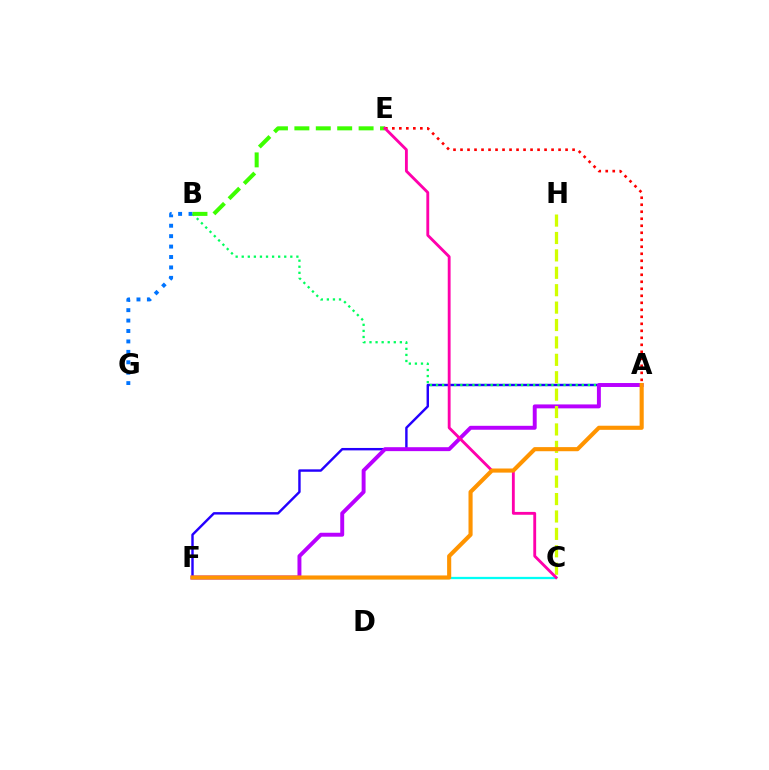{('A', 'F'): [{'color': '#2500ff', 'line_style': 'solid', 'thickness': 1.74}, {'color': '#b900ff', 'line_style': 'solid', 'thickness': 2.83}, {'color': '#ff9400', 'line_style': 'solid', 'thickness': 2.96}], ('A', 'E'): [{'color': '#ff0000', 'line_style': 'dotted', 'thickness': 1.9}], ('A', 'B'): [{'color': '#00ff5c', 'line_style': 'dotted', 'thickness': 1.65}], ('C', 'F'): [{'color': '#00fff6', 'line_style': 'solid', 'thickness': 1.64}], ('B', 'G'): [{'color': '#0074ff', 'line_style': 'dotted', 'thickness': 2.83}], ('C', 'H'): [{'color': '#d1ff00', 'line_style': 'dashed', 'thickness': 2.36}], ('B', 'E'): [{'color': '#3dff00', 'line_style': 'dashed', 'thickness': 2.91}], ('C', 'E'): [{'color': '#ff00ac', 'line_style': 'solid', 'thickness': 2.05}]}